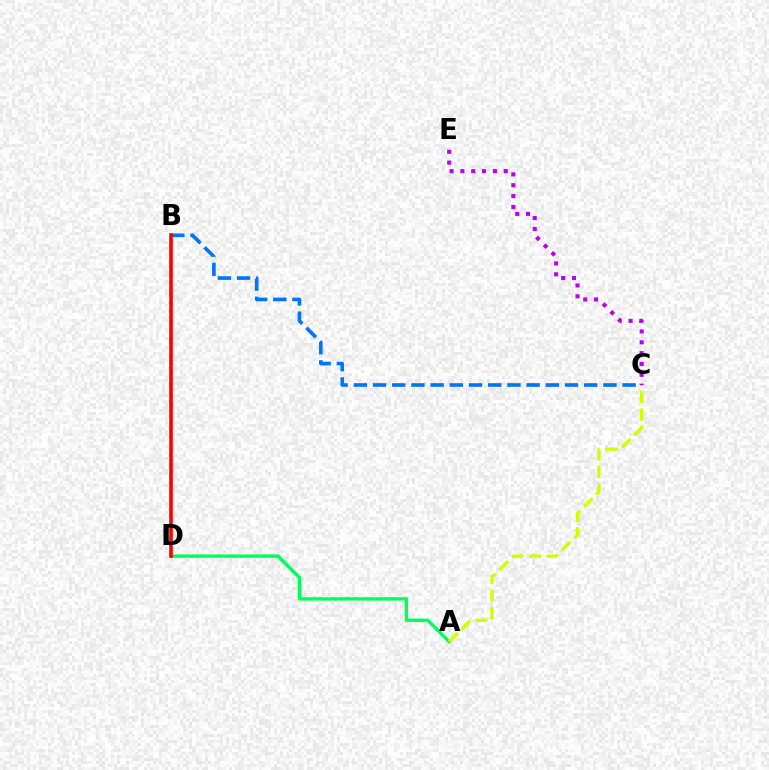{('C', 'E'): [{'color': '#b900ff', 'line_style': 'dotted', 'thickness': 2.95}], ('B', 'C'): [{'color': '#0074ff', 'line_style': 'dashed', 'thickness': 2.61}], ('A', 'D'): [{'color': '#00ff5c', 'line_style': 'solid', 'thickness': 2.42}], ('A', 'C'): [{'color': '#d1ff00', 'line_style': 'dashed', 'thickness': 2.38}], ('B', 'D'): [{'color': '#ff0000', 'line_style': 'solid', 'thickness': 2.6}]}